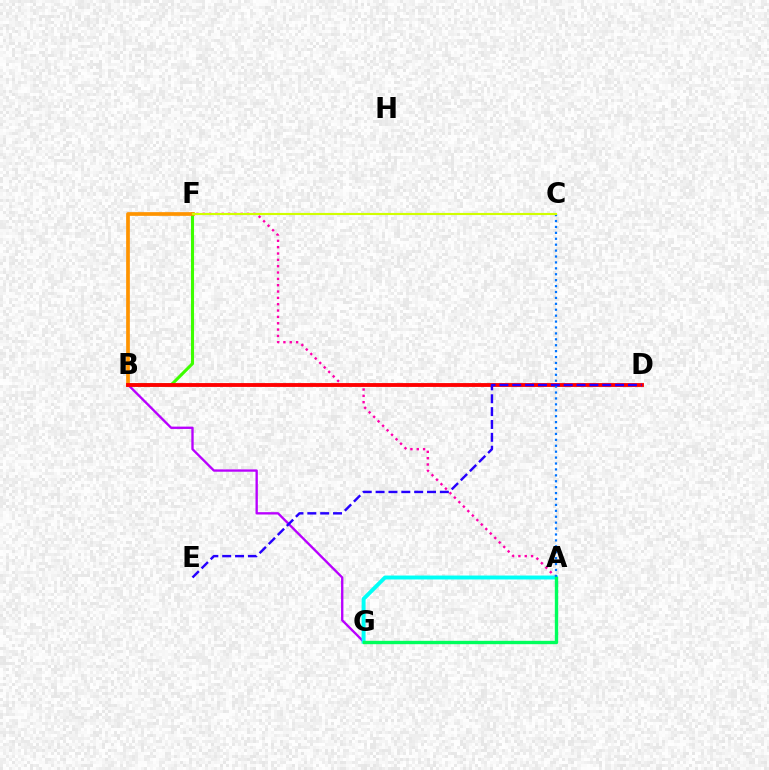{('B', 'F'): [{'color': '#3dff00', 'line_style': 'solid', 'thickness': 2.21}, {'color': '#ff9400', 'line_style': 'solid', 'thickness': 2.67}], ('A', 'F'): [{'color': '#ff00ac', 'line_style': 'dotted', 'thickness': 1.72}], ('B', 'G'): [{'color': '#b900ff', 'line_style': 'solid', 'thickness': 1.69}], ('B', 'D'): [{'color': '#ff0000', 'line_style': 'solid', 'thickness': 2.77}], ('A', 'G'): [{'color': '#00fff6', 'line_style': 'solid', 'thickness': 2.82}, {'color': '#00ff5c', 'line_style': 'solid', 'thickness': 2.43}], ('A', 'C'): [{'color': '#0074ff', 'line_style': 'dotted', 'thickness': 1.61}], ('C', 'F'): [{'color': '#d1ff00', 'line_style': 'solid', 'thickness': 1.54}], ('D', 'E'): [{'color': '#2500ff', 'line_style': 'dashed', 'thickness': 1.75}]}